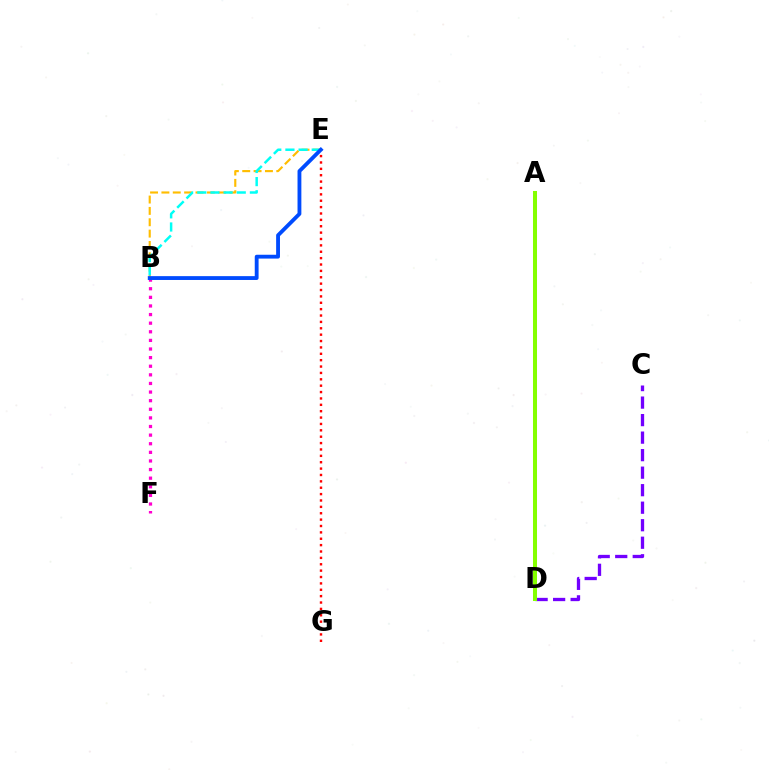{('A', 'D'): [{'color': '#00ff39', 'line_style': 'dashed', 'thickness': 1.78}, {'color': '#84ff00', 'line_style': 'solid', 'thickness': 2.9}], ('B', 'E'): [{'color': '#ffbd00', 'line_style': 'dashed', 'thickness': 1.54}, {'color': '#00fff6', 'line_style': 'dashed', 'thickness': 1.79}, {'color': '#004bff', 'line_style': 'solid', 'thickness': 2.76}], ('B', 'F'): [{'color': '#ff00cf', 'line_style': 'dotted', 'thickness': 2.34}], ('C', 'D'): [{'color': '#7200ff', 'line_style': 'dashed', 'thickness': 2.38}], ('E', 'G'): [{'color': '#ff0000', 'line_style': 'dotted', 'thickness': 1.73}]}